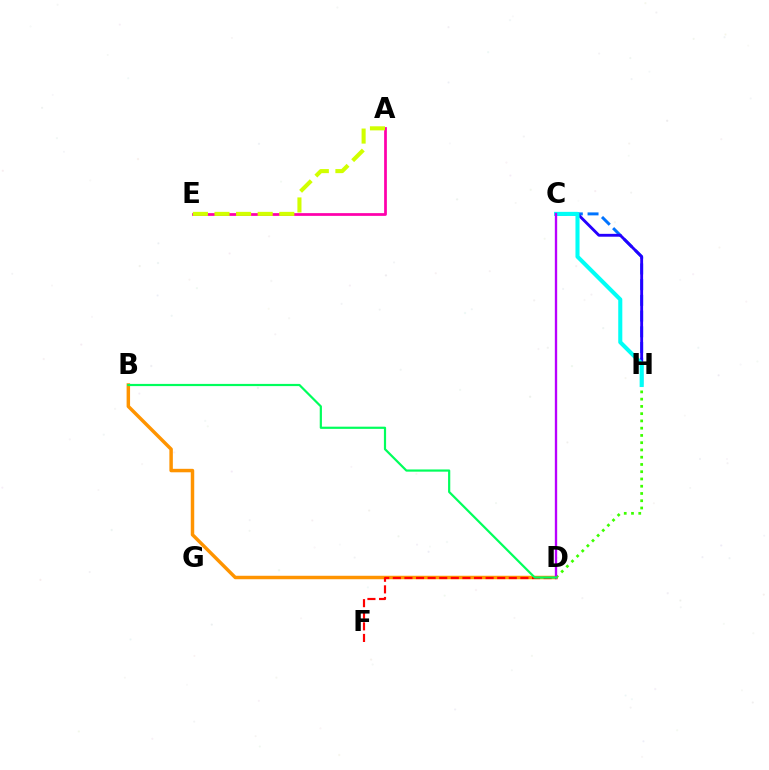{('A', 'E'): [{'color': '#ff00ac', 'line_style': 'solid', 'thickness': 1.97}, {'color': '#d1ff00', 'line_style': 'dashed', 'thickness': 2.93}], ('C', 'H'): [{'color': '#0074ff', 'line_style': 'dashed', 'thickness': 2.14}, {'color': '#2500ff', 'line_style': 'solid', 'thickness': 2.06}, {'color': '#00fff6', 'line_style': 'solid', 'thickness': 2.93}], ('B', 'D'): [{'color': '#ff9400', 'line_style': 'solid', 'thickness': 2.5}, {'color': '#00ff5c', 'line_style': 'solid', 'thickness': 1.58}], ('D', 'H'): [{'color': '#3dff00', 'line_style': 'dotted', 'thickness': 1.97}], ('C', 'D'): [{'color': '#b900ff', 'line_style': 'solid', 'thickness': 1.69}], ('D', 'F'): [{'color': '#ff0000', 'line_style': 'dashed', 'thickness': 1.58}]}